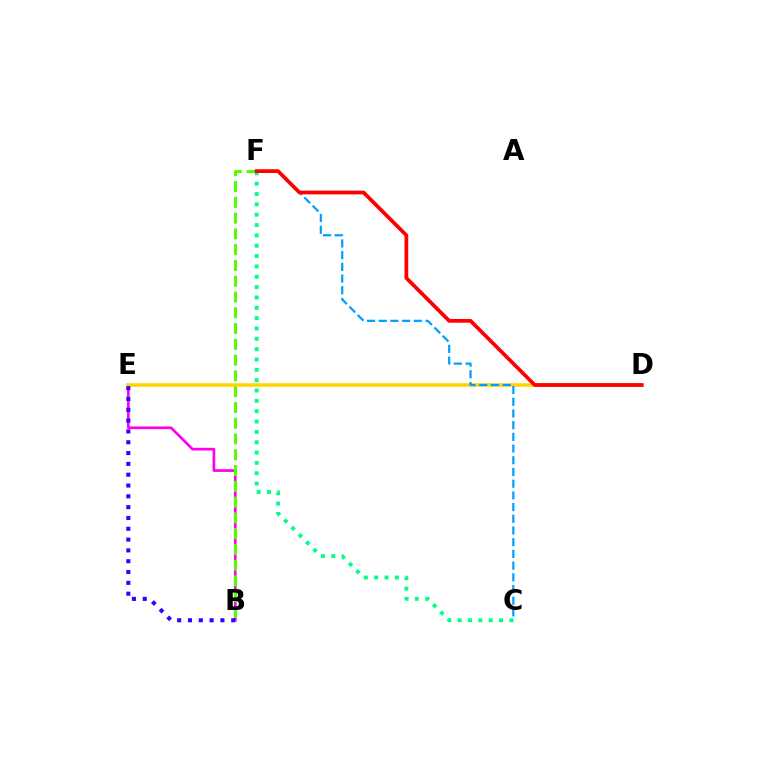{('B', 'E'): [{'color': '#ff00ed', 'line_style': 'solid', 'thickness': 1.94}, {'color': '#3700ff', 'line_style': 'dotted', 'thickness': 2.94}], ('B', 'F'): [{'color': '#4fff00', 'line_style': 'dashed', 'thickness': 2.14}], ('C', 'F'): [{'color': '#00ff86', 'line_style': 'dotted', 'thickness': 2.81}, {'color': '#009eff', 'line_style': 'dashed', 'thickness': 1.59}], ('D', 'E'): [{'color': '#ffd500', 'line_style': 'solid', 'thickness': 2.53}], ('D', 'F'): [{'color': '#ff0000', 'line_style': 'solid', 'thickness': 2.69}]}